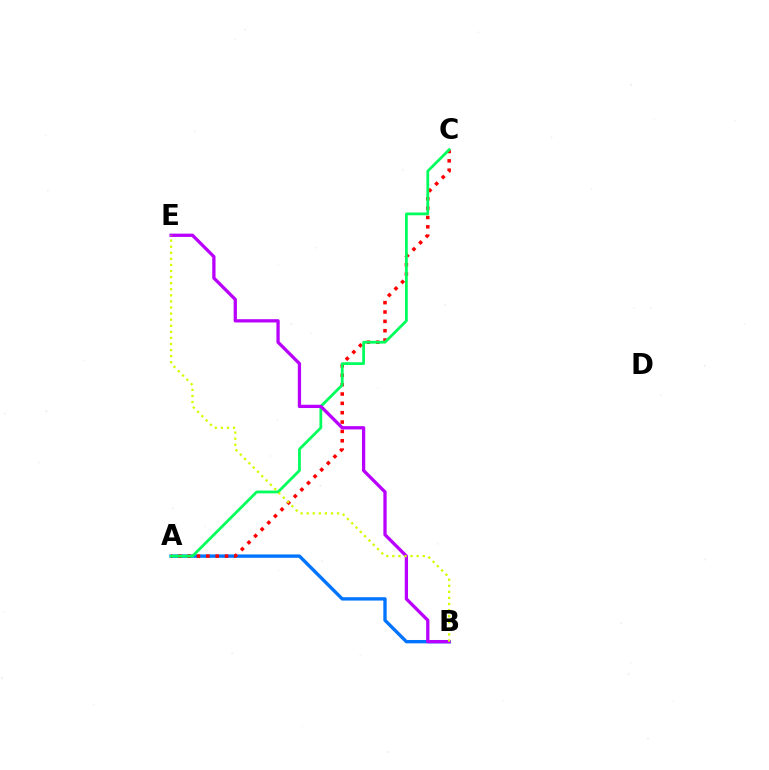{('A', 'B'): [{'color': '#0074ff', 'line_style': 'solid', 'thickness': 2.41}], ('A', 'C'): [{'color': '#ff0000', 'line_style': 'dotted', 'thickness': 2.54}, {'color': '#00ff5c', 'line_style': 'solid', 'thickness': 1.99}], ('B', 'E'): [{'color': '#b900ff', 'line_style': 'solid', 'thickness': 2.36}, {'color': '#d1ff00', 'line_style': 'dotted', 'thickness': 1.65}]}